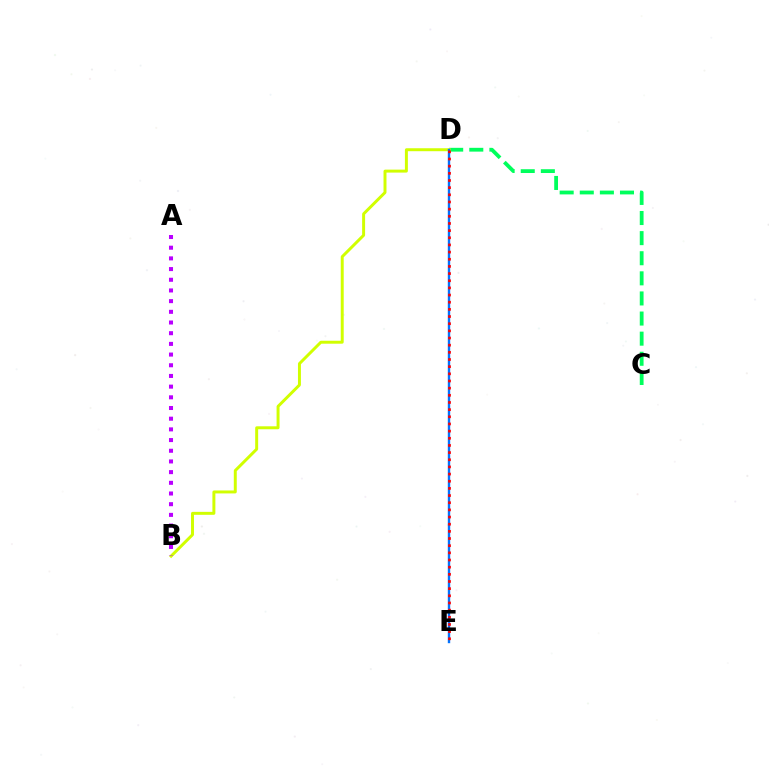{('C', 'D'): [{'color': '#00ff5c', 'line_style': 'dashed', 'thickness': 2.73}], ('B', 'D'): [{'color': '#d1ff00', 'line_style': 'solid', 'thickness': 2.13}], ('A', 'B'): [{'color': '#b900ff', 'line_style': 'dotted', 'thickness': 2.9}], ('D', 'E'): [{'color': '#0074ff', 'line_style': 'solid', 'thickness': 1.72}, {'color': '#ff0000', 'line_style': 'dotted', 'thickness': 1.95}]}